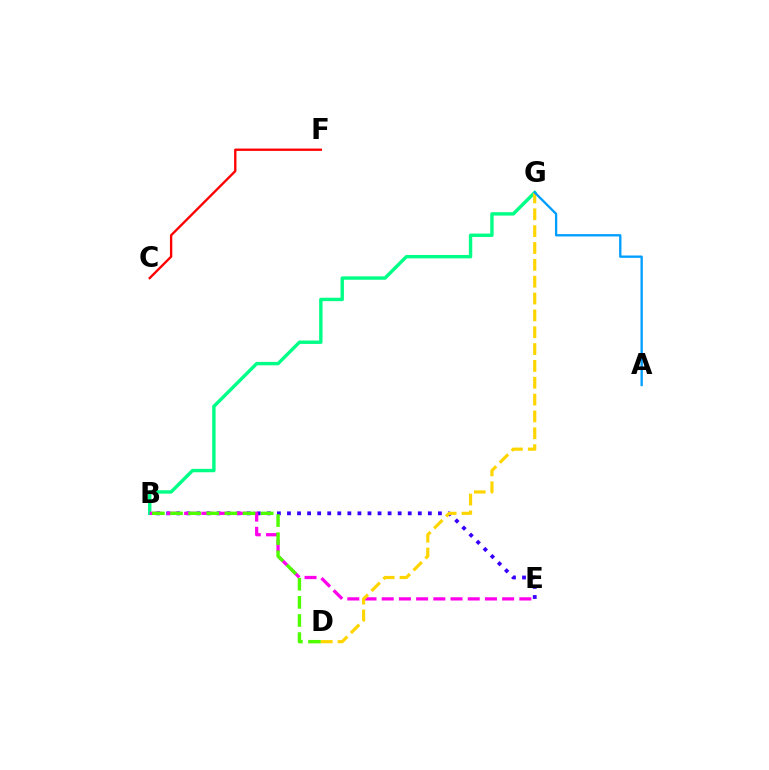{('B', 'E'): [{'color': '#3700ff', 'line_style': 'dotted', 'thickness': 2.73}, {'color': '#ff00ed', 'line_style': 'dashed', 'thickness': 2.34}], ('B', 'G'): [{'color': '#00ff86', 'line_style': 'solid', 'thickness': 2.45}], ('B', 'D'): [{'color': '#4fff00', 'line_style': 'dashed', 'thickness': 2.46}], ('C', 'F'): [{'color': '#ff0000', 'line_style': 'solid', 'thickness': 1.69}], ('D', 'G'): [{'color': '#ffd500', 'line_style': 'dashed', 'thickness': 2.29}], ('A', 'G'): [{'color': '#009eff', 'line_style': 'solid', 'thickness': 1.68}]}